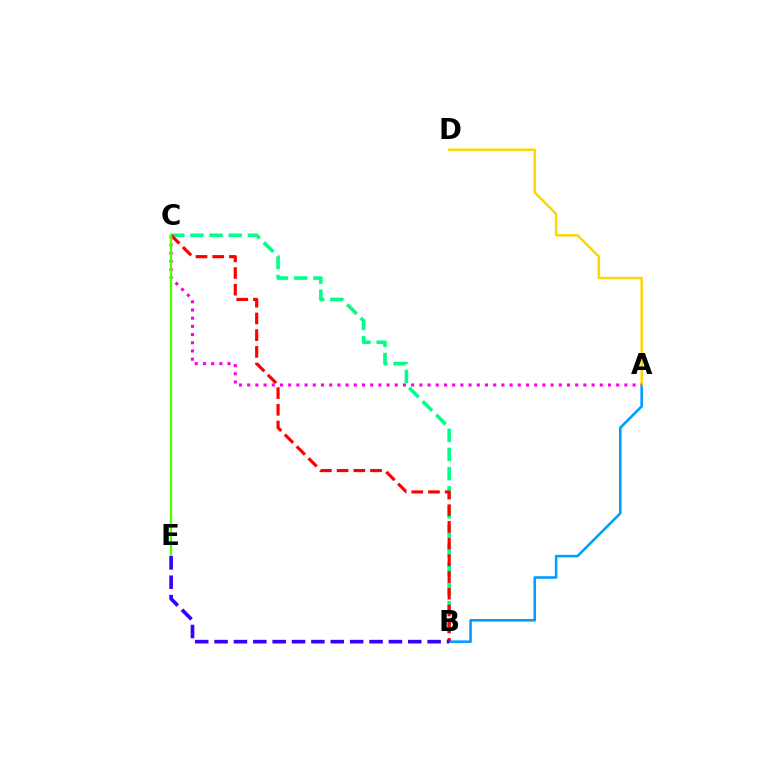{('A', 'B'): [{'color': '#009eff', 'line_style': 'solid', 'thickness': 1.86}], ('B', 'C'): [{'color': '#00ff86', 'line_style': 'dashed', 'thickness': 2.6}, {'color': '#ff0000', 'line_style': 'dashed', 'thickness': 2.27}], ('A', 'D'): [{'color': '#ffd500', 'line_style': 'solid', 'thickness': 1.76}], ('A', 'C'): [{'color': '#ff00ed', 'line_style': 'dotted', 'thickness': 2.23}], ('C', 'E'): [{'color': '#4fff00', 'line_style': 'solid', 'thickness': 1.68}], ('B', 'E'): [{'color': '#3700ff', 'line_style': 'dashed', 'thickness': 2.63}]}